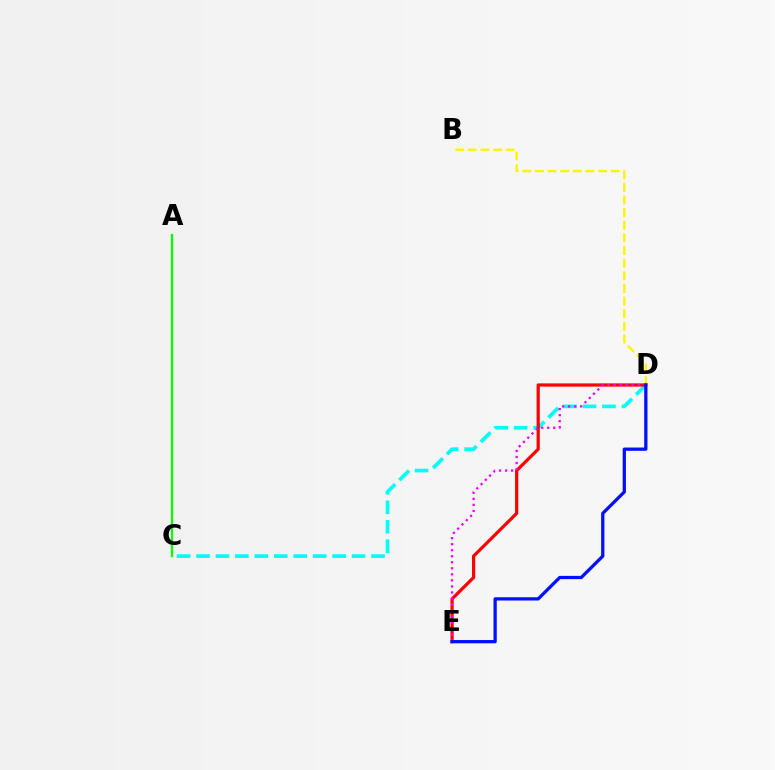{('B', 'D'): [{'color': '#fcf500', 'line_style': 'dashed', 'thickness': 1.72}], ('A', 'C'): [{'color': '#08ff00', 'line_style': 'solid', 'thickness': 1.66}], ('C', 'D'): [{'color': '#00fff6', 'line_style': 'dashed', 'thickness': 2.64}], ('D', 'E'): [{'color': '#ff0000', 'line_style': 'solid', 'thickness': 2.32}, {'color': '#ee00ff', 'line_style': 'dotted', 'thickness': 1.64}, {'color': '#0010ff', 'line_style': 'solid', 'thickness': 2.35}]}